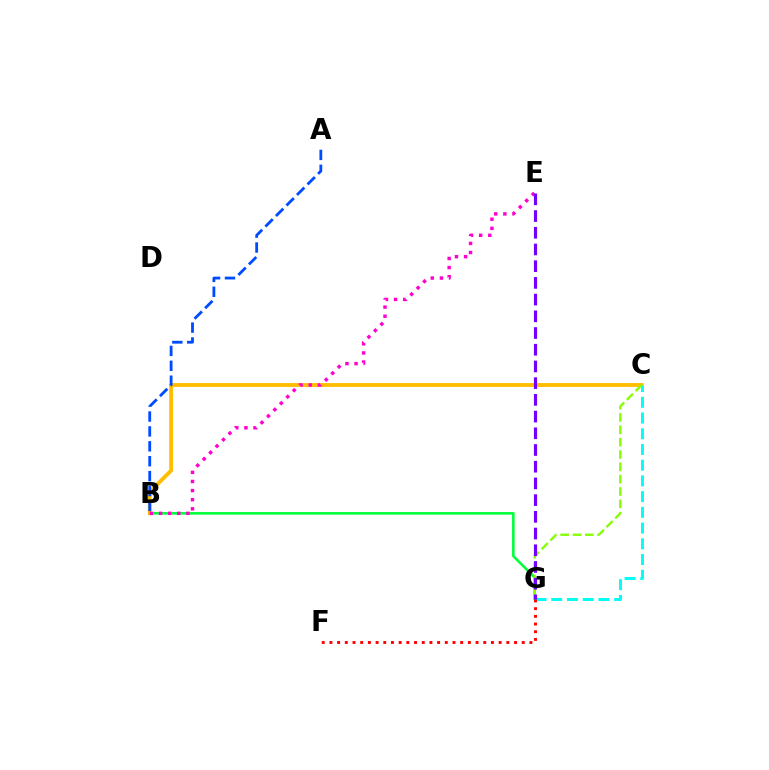{('B', 'G'): [{'color': '#00ff39', 'line_style': 'solid', 'thickness': 1.85}], ('B', 'C'): [{'color': '#ffbd00', 'line_style': 'solid', 'thickness': 2.76}], ('A', 'B'): [{'color': '#004bff', 'line_style': 'dashed', 'thickness': 2.02}], ('C', 'G'): [{'color': '#00fff6', 'line_style': 'dashed', 'thickness': 2.14}, {'color': '#84ff00', 'line_style': 'dashed', 'thickness': 1.68}], ('B', 'E'): [{'color': '#ff00cf', 'line_style': 'dotted', 'thickness': 2.48}], ('F', 'G'): [{'color': '#ff0000', 'line_style': 'dotted', 'thickness': 2.09}], ('E', 'G'): [{'color': '#7200ff', 'line_style': 'dashed', 'thickness': 2.27}]}